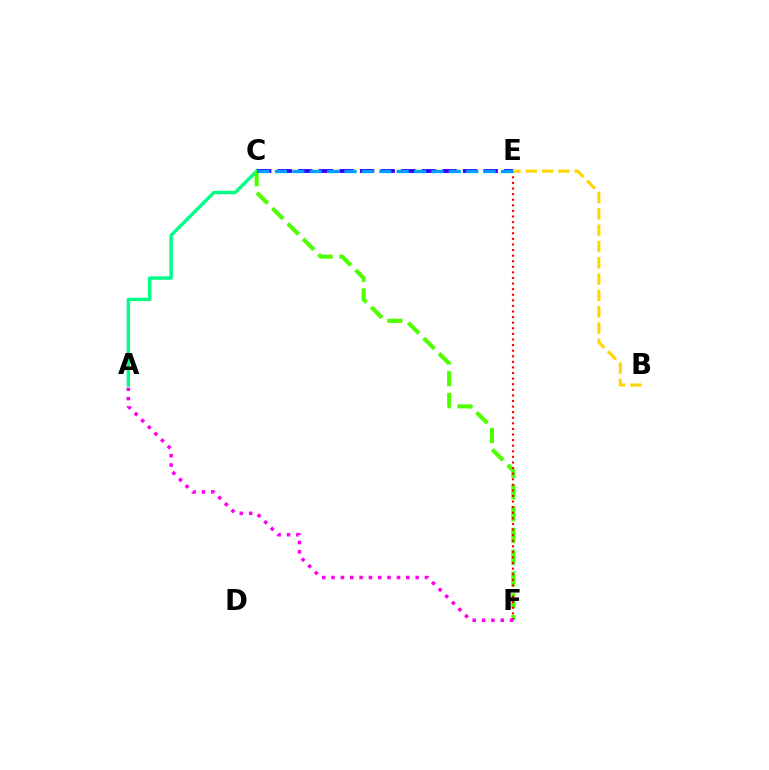{('A', 'C'): [{'color': '#00ff86', 'line_style': 'solid', 'thickness': 2.46}], ('C', 'F'): [{'color': '#4fff00', 'line_style': 'dashed', 'thickness': 2.96}], ('E', 'F'): [{'color': '#ff0000', 'line_style': 'dotted', 'thickness': 1.52}], ('C', 'E'): [{'color': '#3700ff', 'line_style': 'dashed', 'thickness': 2.8}, {'color': '#009eff', 'line_style': 'dashed', 'thickness': 2.36}], ('A', 'F'): [{'color': '#ff00ed', 'line_style': 'dotted', 'thickness': 2.54}], ('B', 'E'): [{'color': '#ffd500', 'line_style': 'dashed', 'thickness': 2.21}]}